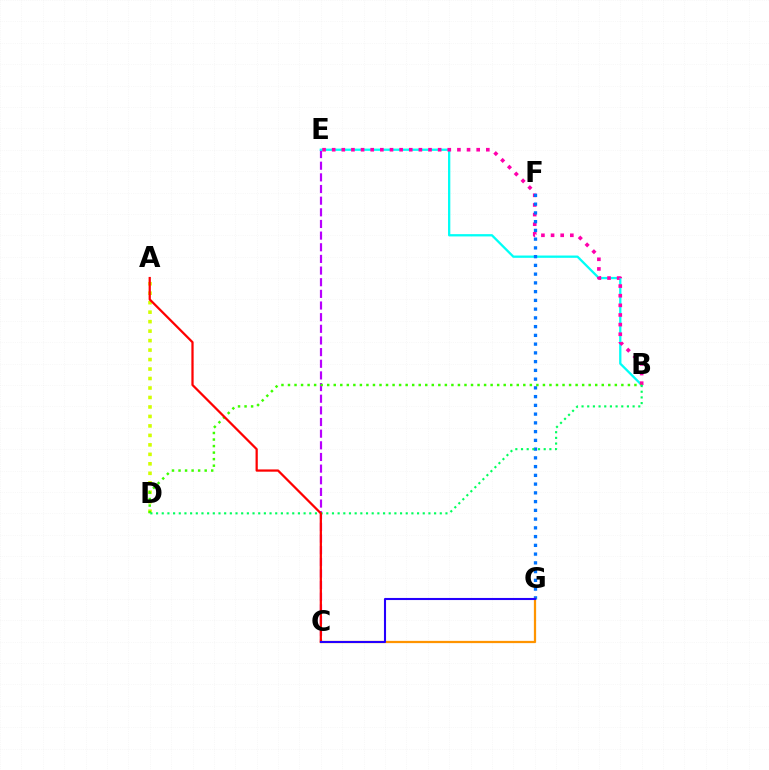{('C', 'E'): [{'color': '#b900ff', 'line_style': 'dashed', 'thickness': 1.58}], ('B', 'E'): [{'color': '#00fff6', 'line_style': 'solid', 'thickness': 1.65}, {'color': '#ff00ac', 'line_style': 'dotted', 'thickness': 2.62}], ('A', 'D'): [{'color': '#d1ff00', 'line_style': 'dotted', 'thickness': 2.58}], ('F', 'G'): [{'color': '#0074ff', 'line_style': 'dotted', 'thickness': 2.38}], ('C', 'G'): [{'color': '#ff9400', 'line_style': 'solid', 'thickness': 1.62}, {'color': '#2500ff', 'line_style': 'solid', 'thickness': 1.51}], ('B', 'D'): [{'color': '#3dff00', 'line_style': 'dotted', 'thickness': 1.78}, {'color': '#00ff5c', 'line_style': 'dotted', 'thickness': 1.54}], ('A', 'C'): [{'color': '#ff0000', 'line_style': 'solid', 'thickness': 1.62}]}